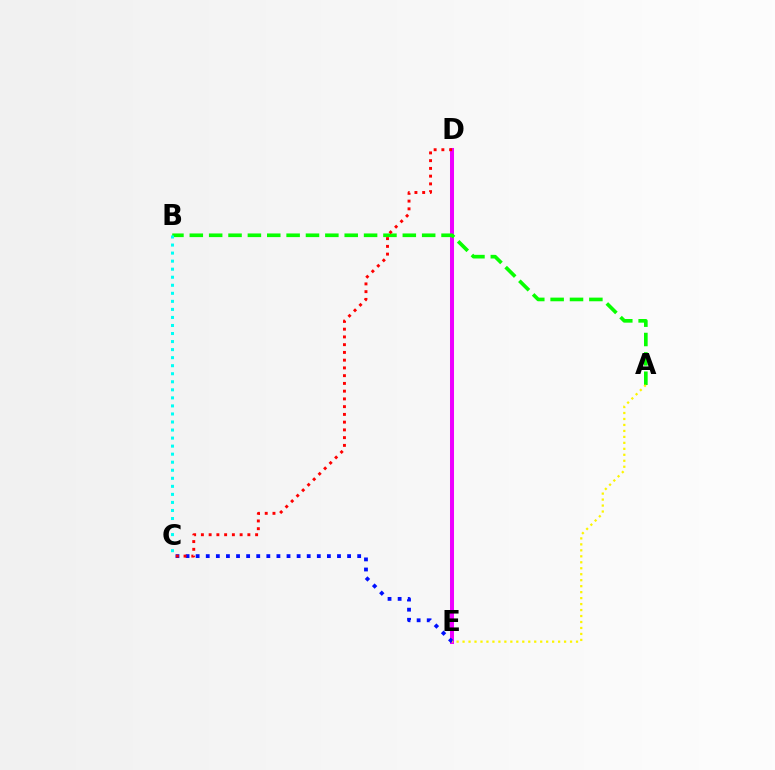{('D', 'E'): [{'color': '#ee00ff', 'line_style': 'solid', 'thickness': 2.89}], ('C', 'E'): [{'color': '#0010ff', 'line_style': 'dotted', 'thickness': 2.74}], ('A', 'B'): [{'color': '#08ff00', 'line_style': 'dashed', 'thickness': 2.63}], ('C', 'D'): [{'color': '#ff0000', 'line_style': 'dotted', 'thickness': 2.1}], ('A', 'E'): [{'color': '#fcf500', 'line_style': 'dotted', 'thickness': 1.62}], ('B', 'C'): [{'color': '#00fff6', 'line_style': 'dotted', 'thickness': 2.19}]}